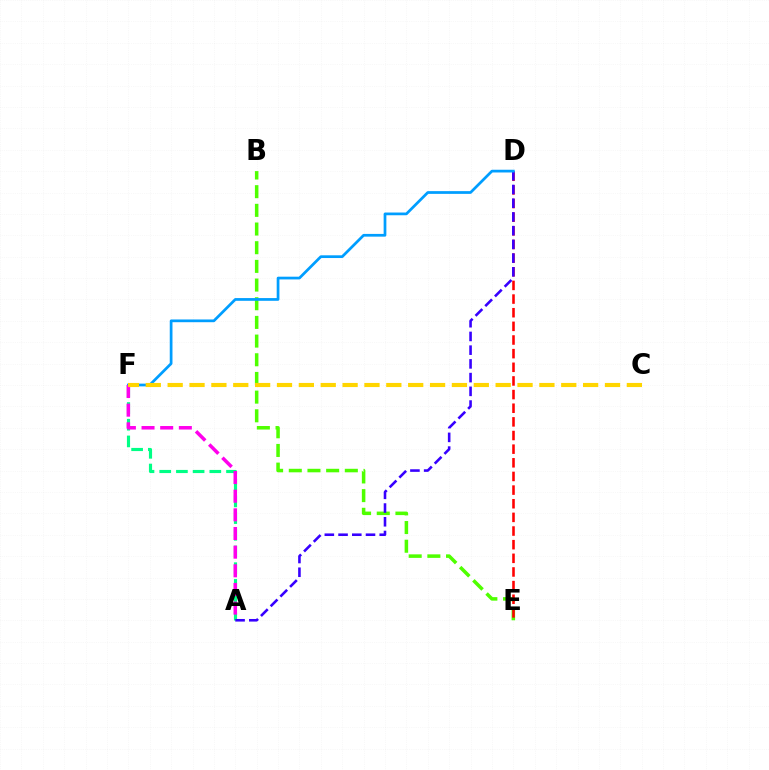{('B', 'E'): [{'color': '#4fff00', 'line_style': 'dashed', 'thickness': 2.54}], ('A', 'F'): [{'color': '#00ff86', 'line_style': 'dashed', 'thickness': 2.27}, {'color': '#ff00ed', 'line_style': 'dashed', 'thickness': 2.53}], ('D', 'E'): [{'color': '#ff0000', 'line_style': 'dashed', 'thickness': 1.85}], ('A', 'D'): [{'color': '#3700ff', 'line_style': 'dashed', 'thickness': 1.86}], ('D', 'F'): [{'color': '#009eff', 'line_style': 'solid', 'thickness': 1.97}], ('C', 'F'): [{'color': '#ffd500', 'line_style': 'dashed', 'thickness': 2.97}]}